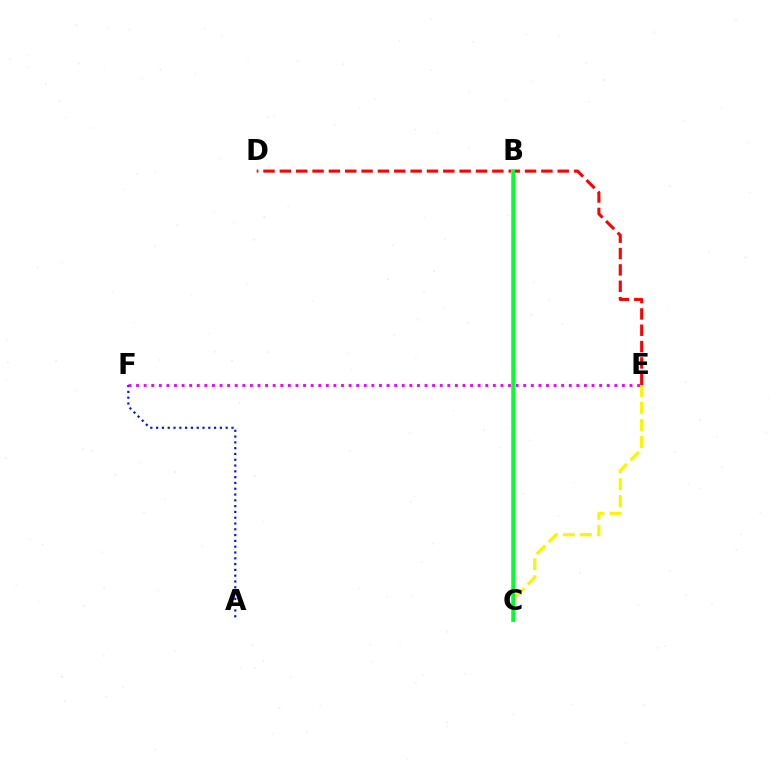{('C', 'E'): [{'color': '#fcf500', 'line_style': 'dashed', 'thickness': 2.31}], ('A', 'F'): [{'color': '#0010ff', 'line_style': 'dotted', 'thickness': 1.57}], ('E', 'F'): [{'color': '#ee00ff', 'line_style': 'dotted', 'thickness': 2.06}], ('D', 'E'): [{'color': '#ff0000', 'line_style': 'dashed', 'thickness': 2.22}], ('B', 'C'): [{'color': '#00fff6', 'line_style': 'solid', 'thickness': 2.82}, {'color': '#08ff00', 'line_style': 'solid', 'thickness': 1.88}]}